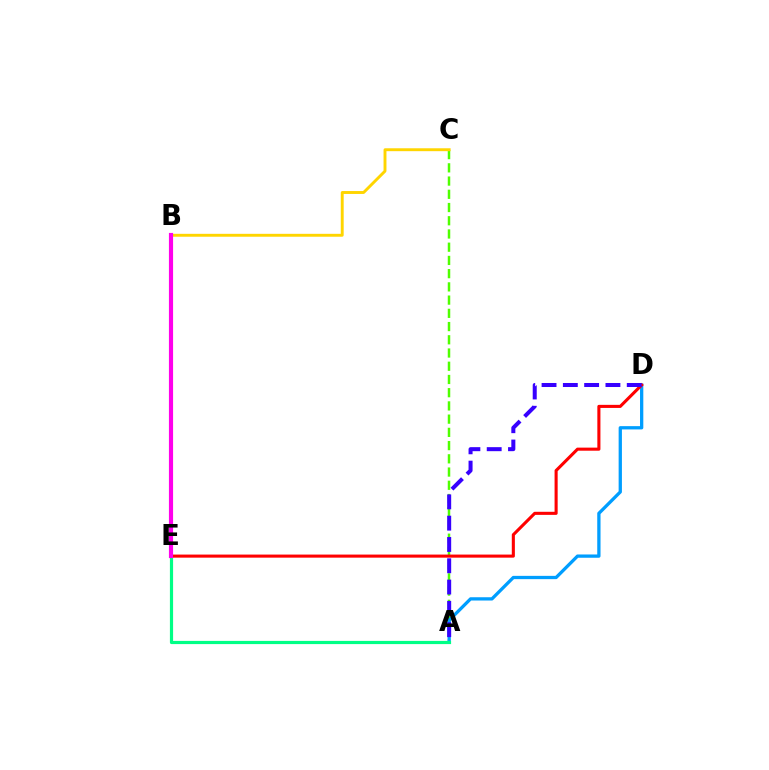{('A', 'C'): [{'color': '#4fff00', 'line_style': 'dashed', 'thickness': 1.8}], ('A', 'D'): [{'color': '#009eff', 'line_style': 'solid', 'thickness': 2.37}, {'color': '#3700ff', 'line_style': 'dashed', 'thickness': 2.89}], ('B', 'C'): [{'color': '#ffd500', 'line_style': 'solid', 'thickness': 2.09}], ('A', 'E'): [{'color': '#00ff86', 'line_style': 'solid', 'thickness': 2.3}], ('D', 'E'): [{'color': '#ff0000', 'line_style': 'solid', 'thickness': 2.22}], ('B', 'E'): [{'color': '#ff00ed', 'line_style': 'solid', 'thickness': 2.99}]}